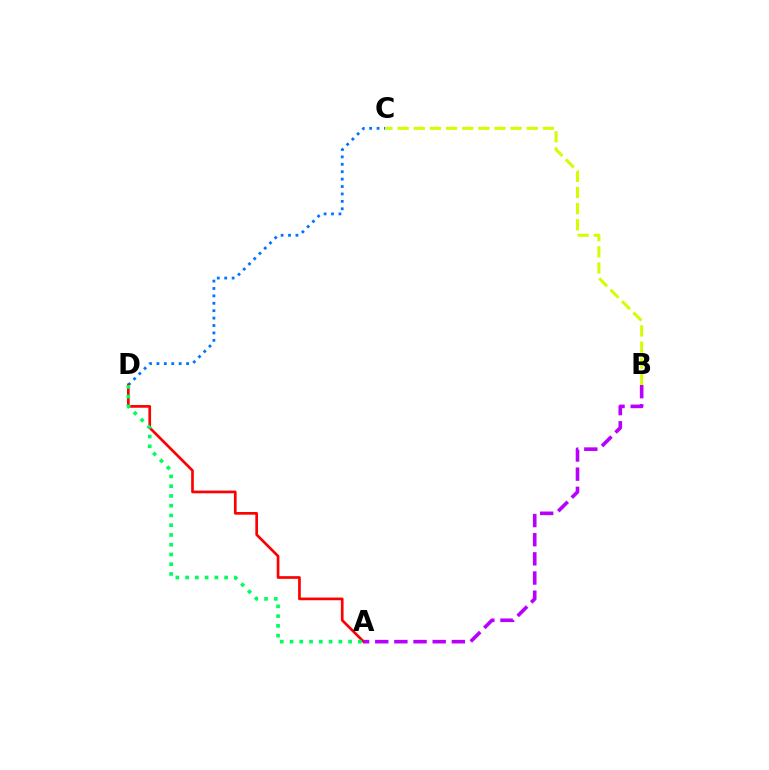{('C', 'D'): [{'color': '#0074ff', 'line_style': 'dotted', 'thickness': 2.01}], ('B', 'C'): [{'color': '#d1ff00', 'line_style': 'dashed', 'thickness': 2.19}], ('A', 'D'): [{'color': '#ff0000', 'line_style': 'solid', 'thickness': 1.94}, {'color': '#00ff5c', 'line_style': 'dotted', 'thickness': 2.65}], ('A', 'B'): [{'color': '#b900ff', 'line_style': 'dashed', 'thickness': 2.6}]}